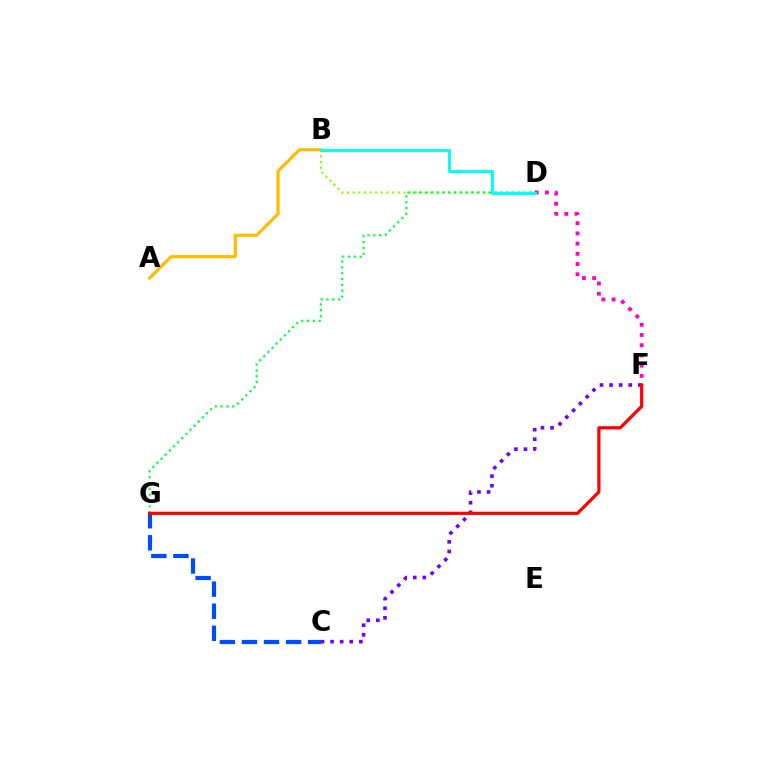{('A', 'B'): [{'color': '#ffbd00', 'line_style': 'solid', 'thickness': 2.29}], ('B', 'D'): [{'color': '#84ff00', 'line_style': 'dotted', 'thickness': 1.53}, {'color': '#00fff6', 'line_style': 'solid', 'thickness': 2.15}], ('D', 'G'): [{'color': '#00ff39', 'line_style': 'dotted', 'thickness': 1.59}], ('C', 'G'): [{'color': '#004bff', 'line_style': 'dashed', 'thickness': 3.0}], ('D', 'F'): [{'color': '#ff00cf', 'line_style': 'dotted', 'thickness': 2.78}], ('C', 'F'): [{'color': '#7200ff', 'line_style': 'dotted', 'thickness': 2.61}], ('F', 'G'): [{'color': '#ff0000', 'line_style': 'solid', 'thickness': 2.3}]}